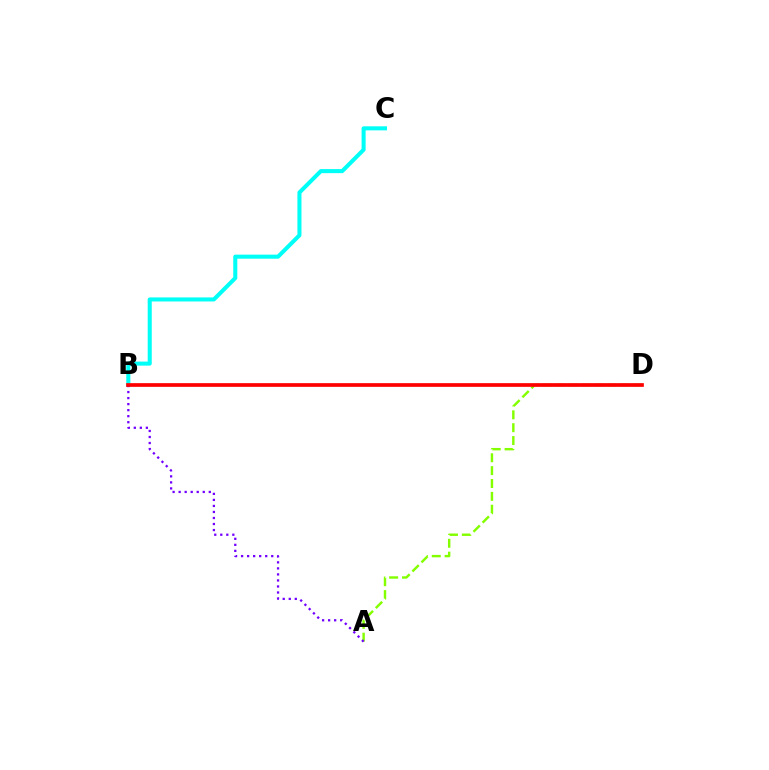{('B', 'C'): [{'color': '#00fff6', 'line_style': 'solid', 'thickness': 2.92}], ('A', 'D'): [{'color': '#84ff00', 'line_style': 'dashed', 'thickness': 1.75}], ('A', 'B'): [{'color': '#7200ff', 'line_style': 'dotted', 'thickness': 1.64}], ('B', 'D'): [{'color': '#ff0000', 'line_style': 'solid', 'thickness': 2.66}]}